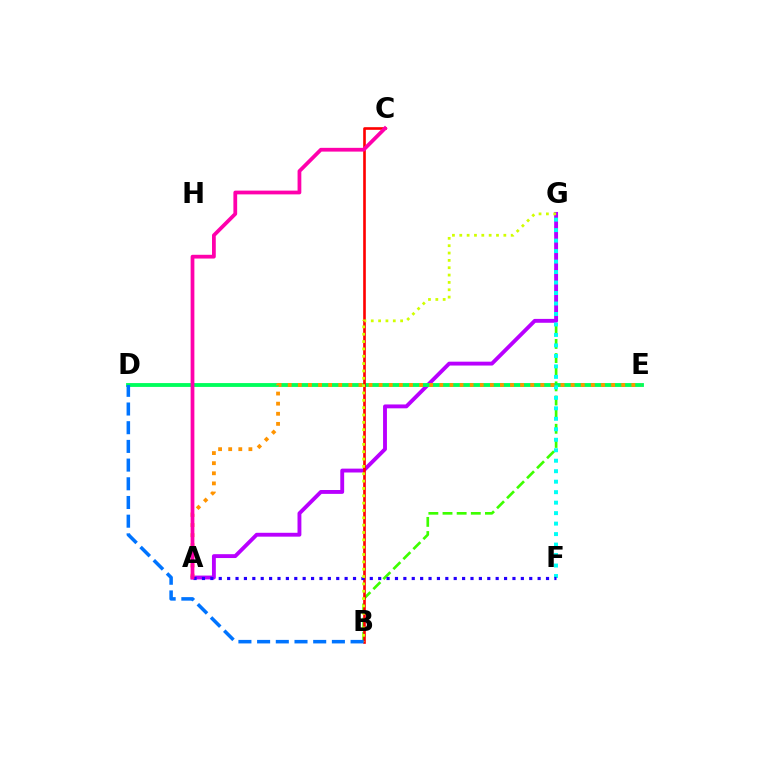{('B', 'G'): [{'color': '#3dff00', 'line_style': 'dashed', 'thickness': 1.92}, {'color': '#d1ff00', 'line_style': 'dotted', 'thickness': 2.0}], ('A', 'G'): [{'color': '#b900ff', 'line_style': 'solid', 'thickness': 2.79}], ('D', 'E'): [{'color': '#00ff5c', 'line_style': 'solid', 'thickness': 2.77}], ('B', 'C'): [{'color': '#ff0000', 'line_style': 'solid', 'thickness': 1.9}], ('F', 'G'): [{'color': '#00fff6', 'line_style': 'dotted', 'thickness': 2.85}], ('A', 'E'): [{'color': '#ff9400', 'line_style': 'dotted', 'thickness': 2.75}], ('A', 'F'): [{'color': '#2500ff', 'line_style': 'dotted', 'thickness': 2.28}], ('A', 'C'): [{'color': '#ff00ac', 'line_style': 'solid', 'thickness': 2.71}], ('B', 'D'): [{'color': '#0074ff', 'line_style': 'dashed', 'thickness': 2.54}]}